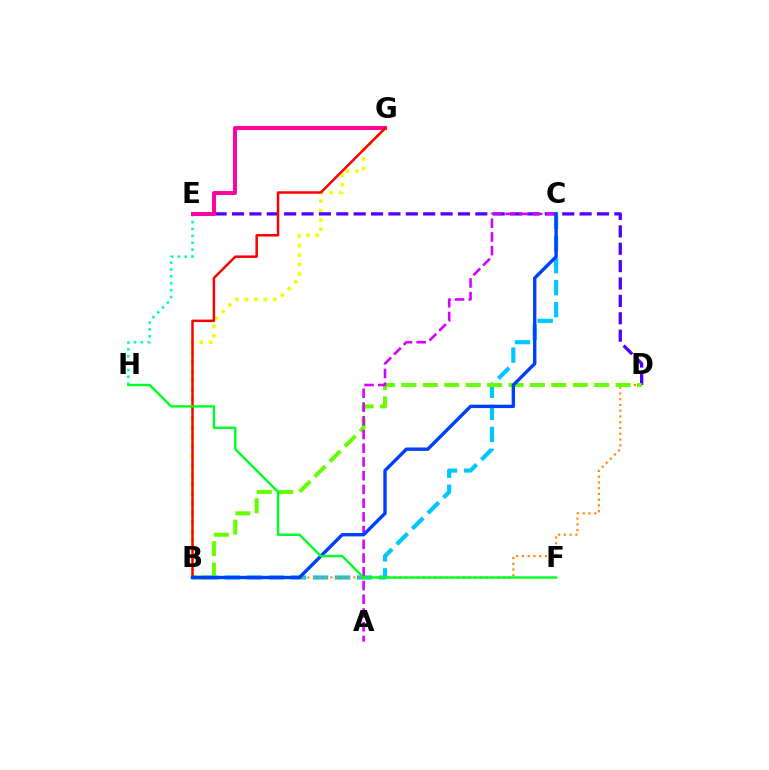{('E', 'H'): [{'color': '#00ffaf', 'line_style': 'dotted', 'thickness': 1.87}], ('B', 'C'): [{'color': '#00c7ff', 'line_style': 'dashed', 'thickness': 2.99}, {'color': '#003fff', 'line_style': 'solid', 'thickness': 2.43}], ('B', 'G'): [{'color': '#eeff00', 'line_style': 'dotted', 'thickness': 2.56}, {'color': '#ff0000', 'line_style': 'solid', 'thickness': 1.79}], ('D', 'E'): [{'color': '#4f00ff', 'line_style': 'dashed', 'thickness': 2.36}], ('B', 'D'): [{'color': '#ff8800', 'line_style': 'dotted', 'thickness': 1.56}, {'color': '#66ff00', 'line_style': 'dashed', 'thickness': 2.91}], ('E', 'G'): [{'color': '#ff00a0', 'line_style': 'solid', 'thickness': 2.82}], ('A', 'C'): [{'color': '#d600ff', 'line_style': 'dashed', 'thickness': 1.87}], ('F', 'H'): [{'color': '#00ff27', 'line_style': 'solid', 'thickness': 1.73}]}